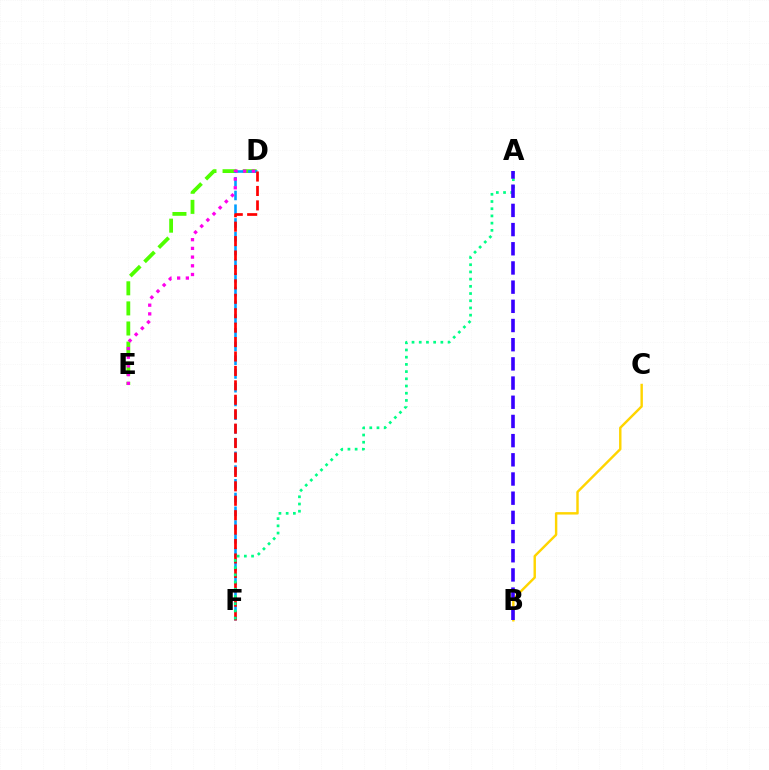{('B', 'C'): [{'color': '#ffd500', 'line_style': 'solid', 'thickness': 1.75}], ('D', 'E'): [{'color': '#4fff00', 'line_style': 'dashed', 'thickness': 2.73}, {'color': '#ff00ed', 'line_style': 'dotted', 'thickness': 2.36}], ('D', 'F'): [{'color': '#009eff', 'line_style': 'dashed', 'thickness': 1.87}, {'color': '#ff0000', 'line_style': 'dashed', 'thickness': 1.96}], ('A', 'F'): [{'color': '#00ff86', 'line_style': 'dotted', 'thickness': 1.96}], ('A', 'B'): [{'color': '#3700ff', 'line_style': 'dashed', 'thickness': 2.61}]}